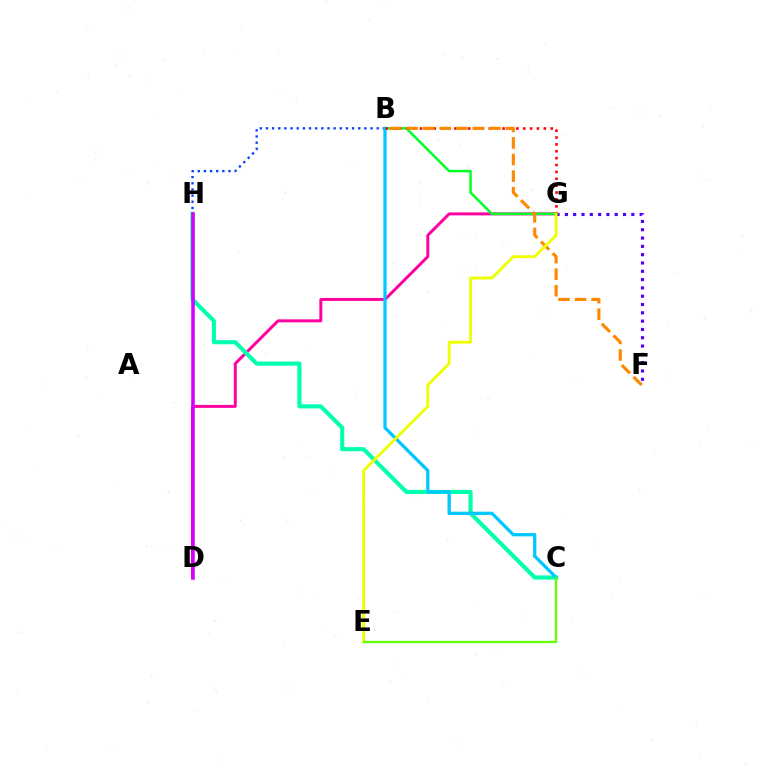{('D', 'G'): [{'color': '#ff00a0', 'line_style': 'solid', 'thickness': 2.13}], ('B', 'H'): [{'color': '#003fff', 'line_style': 'dotted', 'thickness': 1.67}], ('C', 'H'): [{'color': '#00ffaf', 'line_style': 'solid', 'thickness': 2.96}], ('F', 'G'): [{'color': '#4f00ff', 'line_style': 'dotted', 'thickness': 2.26}], ('B', 'G'): [{'color': '#00ff27', 'line_style': 'solid', 'thickness': 1.78}, {'color': '#ff0000', 'line_style': 'dotted', 'thickness': 1.87}], ('B', 'C'): [{'color': '#00c7ff', 'line_style': 'solid', 'thickness': 2.36}], ('B', 'F'): [{'color': '#ff8800', 'line_style': 'dashed', 'thickness': 2.25}], ('D', 'H'): [{'color': '#d600ff', 'line_style': 'solid', 'thickness': 2.56}], ('E', 'G'): [{'color': '#eeff00', 'line_style': 'solid', 'thickness': 2.04}], ('C', 'E'): [{'color': '#66ff00', 'line_style': 'solid', 'thickness': 1.64}]}